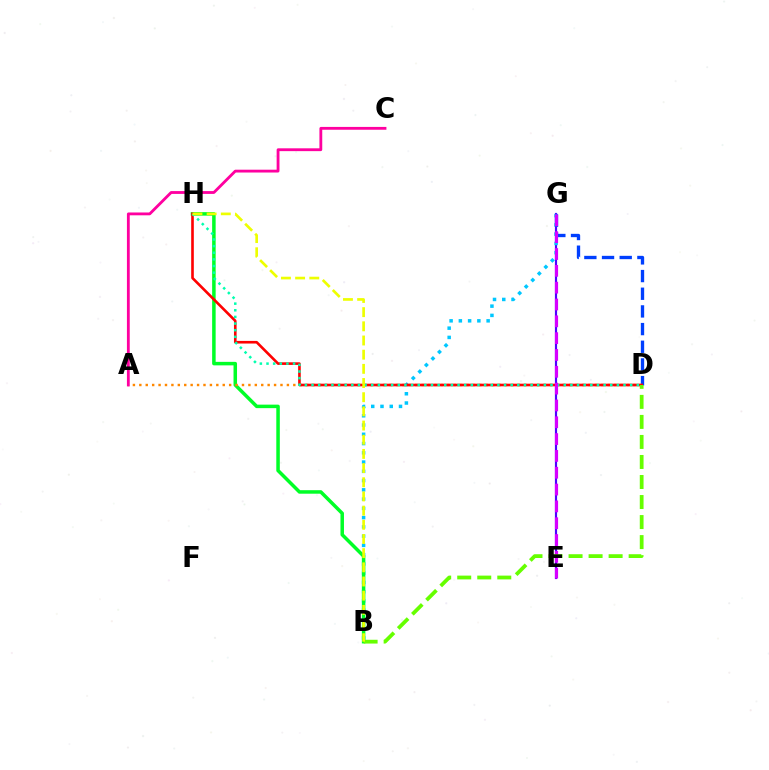{('E', 'G'): [{'color': '#4f00ff', 'line_style': 'solid', 'thickness': 1.57}, {'color': '#d600ff', 'line_style': 'dashed', 'thickness': 2.29}], ('B', 'G'): [{'color': '#00c7ff', 'line_style': 'dotted', 'thickness': 2.52}], ('D', 'G'): [{'color': '#003fff', 'line_style': 'dashed', 'thickness': 2.4}], ('B', 'H'): [{'color': '#00ff27', 'line_style': 'solid', 'thickness': 2.53}, {'color': '#eeff00', 'line_style': 'dashed', 'thickness': 1.93}], ('A', 'D'): [{'color': '#ff8800', 'line_style': 'dotted', 'thickness': 1.74}], ('D', 'H'): [{'color': '#ff0000', 'line_style': 'solid', 'thickness': 1.89}, {'color': '#00ffaf', 'line_style': 'dotted', 'thickness': 1.8}], ('B', 'D'): [{'color': '#66ff00', 'line_style': 'dashed', 'thickness': 2.72}], ('A', 'C'): [{'color': '#ff00a0', 'line_style': 'solid', 'thickness': 2.03}]}